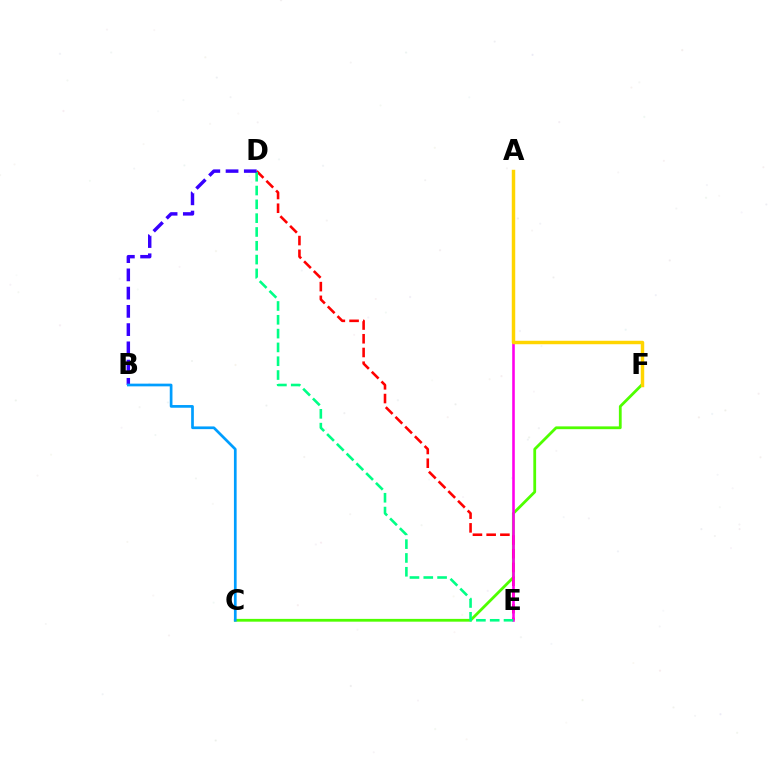{('C', 'F'): [{'color': '#4fff00', 'line_style': 'solid', 'thickness': 2.01}], ('D', 'E'): [{'color': '#ff0000', 'line_style': 'dashed', 'thickness': 1.87}, {'color': '#00ff86', 'line_style': 'dashed', 'thickness': 1.88}], ('A', 'E'): [{'color': '#ff00ed', 'line_style': 'solid', 'thickness': 1.87}], ('A', 'F'): [{'color': '#ffd500', 'line_style': 'solid', 'thickness': 2.48}], ('B', 'D'): [{'color': '#3700ff', 'line_style': 'dashed', 'thickness': 2.48}], ('B', 'C'): [{'color': '#009eff', 'line_style': 'solid', 'thickness': 1.94}]}